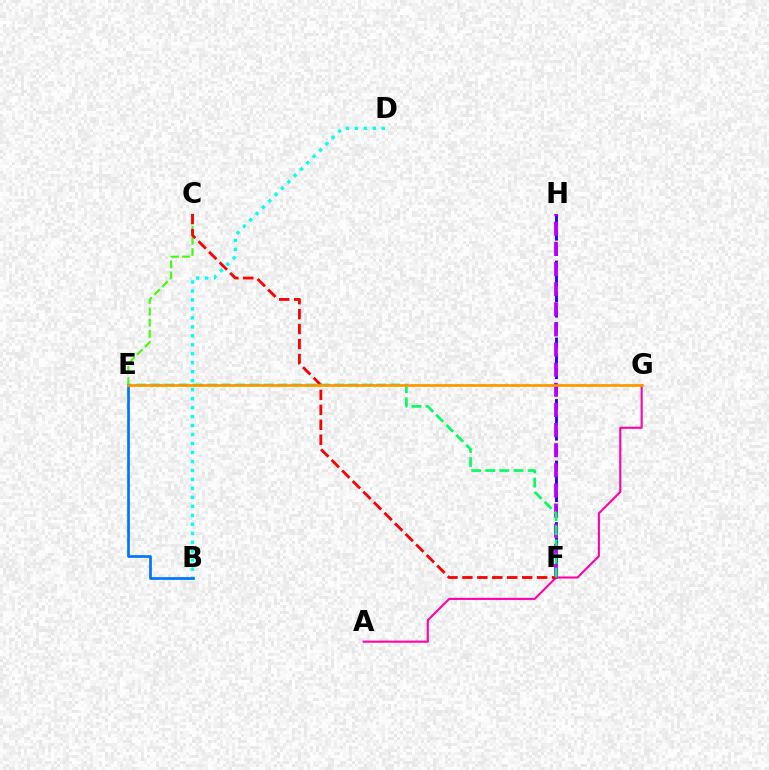{('C', 'E'): [{'color': '#3dff00', 'line_style': 'dashed', 'thickness': 1.52}], ('B', 'D'): [{'color': '#00fff6', 'line_style': 'dotted', 'thickness': 2.44}], ('A', 'G'): [{'color': '#ff00ac', 'line_style': 'solid', 'thickness': 1.51}], ('E', 'G'): [{'color': '#d1ff00', 'line_style': 'dashed', 'thickness': 1.51}, {'color': '#ff9400', 'line_style': 'solid', 'thickness': 1.87}], ('F', 'H'): [{'color': '#2500ff', 'line_style': 'dashed', 'thickness': 2.09}, {'color': '#b900ff', 'line_style': 'dashed', 'thickness': 2.73}], ('C', 'F'): [{'color': '#ff0000', 'line_style': 'dashed', 'thickness': 2.03}], ('E', 'F'): [{'color': '#00ff5c', 'line_style': 'dashed', 'thickness': 1.92}], ('B', 'E'): [{'color': '#0074ff', 'line_style': 'solid', 'thickness': 1.94}]}